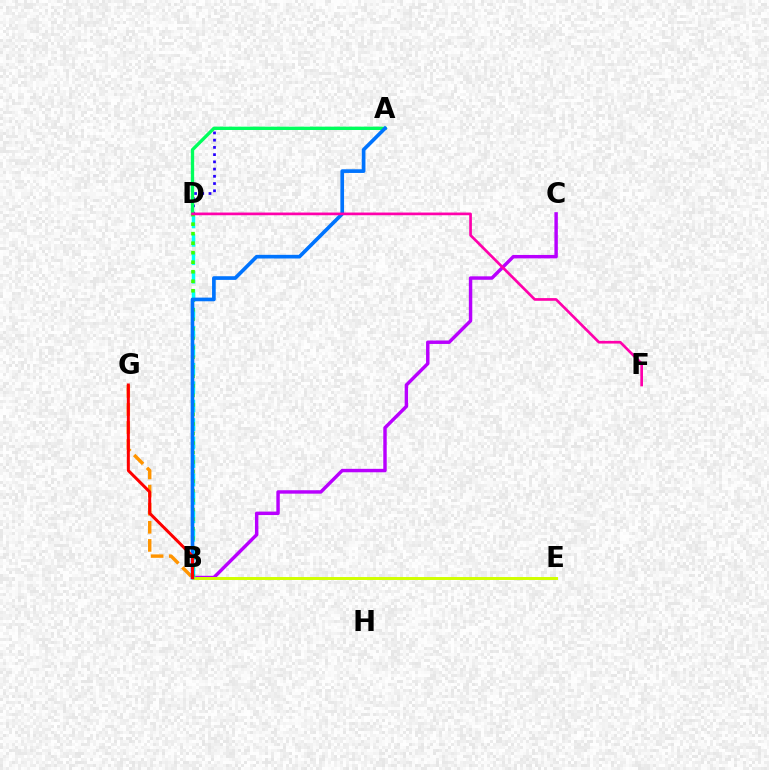{('B', 'C'): [{'color': '#b900ff', 'line_style': 'solid', 'thickness': 2.47}], ('A', 'D'): [{'color': '#2500ff', 'line_style': 'dotted', 'thickness': 1.96}, {'color': '#00ff5c', 'line_style': 'solid', 'thickness': 2.39}], ('B', 'D'): [{'color': '#00fff6', 'line_style': 'dashed', 'thickness': 2.5}, {'color': '#3dff00', 'line_style': 'dotted', 'thickness': 2.59}], ('B', 'G'): [{'color': '#ff9400', 'line_style': 'dashed', 'thickness': 2.46}, {'color': '#ff0000', 'line_style': 'solid', 'thickness': 2.16}], ('B', 'E'): [{'color': '#d1ff00', 'line_style': 'solid', 'thickness': 2.12}], ('A', 'B'): [{'color': '#0074ff', 'line_style': 'solid', 'thickness': 2.64}], ('D', 'F'): [{'color': '#ff00ac', 'line_style': 'solid', 'thickness': 1.94}]}